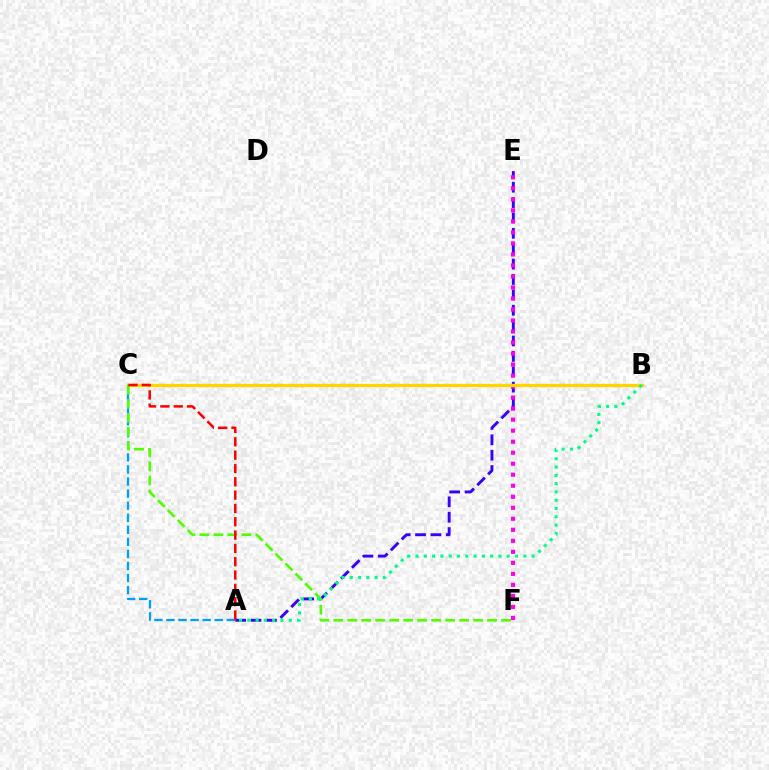{('A', 'E'): [{'color': '#3700ff', 'line_style': 'dashed', 'thickness': 2.09}], ('E', 'F'): [{'color': '#ff00ed', 'line_style': 'dotted', 'thickness': 2.99}], ('A', 'C'): [{'color': '#009eff', 'line_style': 'dashed', 'thickness': 1.64}, {'color': '#ff0000', 'line_style': 'dashed', 'thickness': 1.81}], ('B', 'C'): [{'color': '#ffd500', 'line_style': 'solid', 'thickness': 2.38}], ('C', 'F'): [{'color': '#4fff00', 'line_style': 'dashed', 'thickness': 1.9}], ('A', 'B'): [{'color': '#00ff86', 'line_style': 'dotted', 'thickness': 2.25}]}